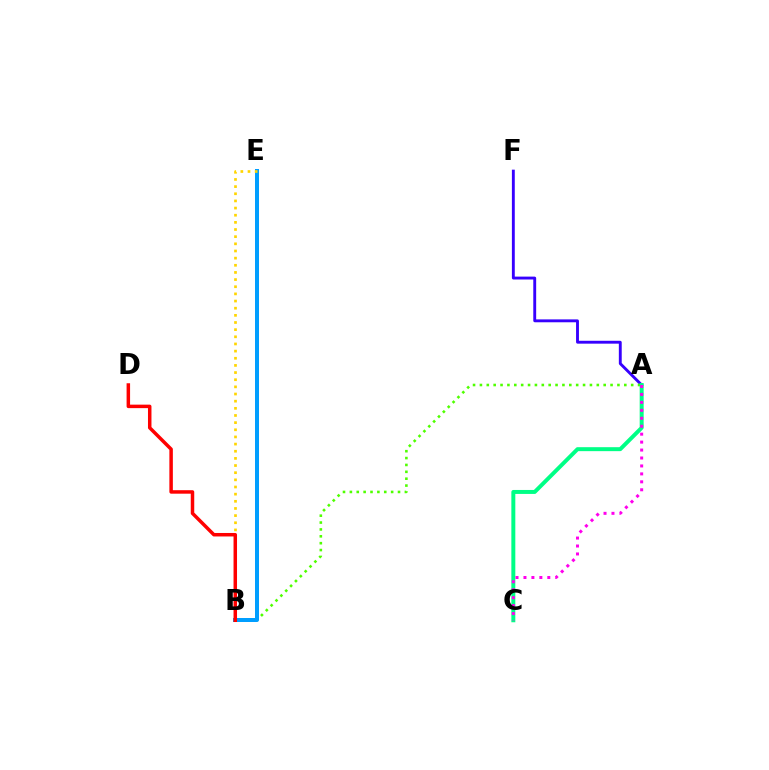{('A', 'F'): [{'color': '#3700ff', 'line_style': 'solid', 'thickness': 2.08}], ('A', 'B'): [{'color': '#4fff00', 'line_style': 'dotted', 'thickness': 1.87}], ('A', 'C'): [{'color': '#00ff86', 'line_style': 'solid', 'thickness': 2.86}, {'color': '#ff00ed', 'line_style': 'dotted', 'thickness': 2.16}], ('B', 'E'): [{'color': '#009eff', 'line_style': 'solid', 'thickness': 2.88}, {'color': '#ffd500', 'line_style': 'dotted', 'thickness': 1.94}], ('B', 'D'): [{'color': '#ff0000', 'line_style': 'solid', 'thickness': 2.51}]}